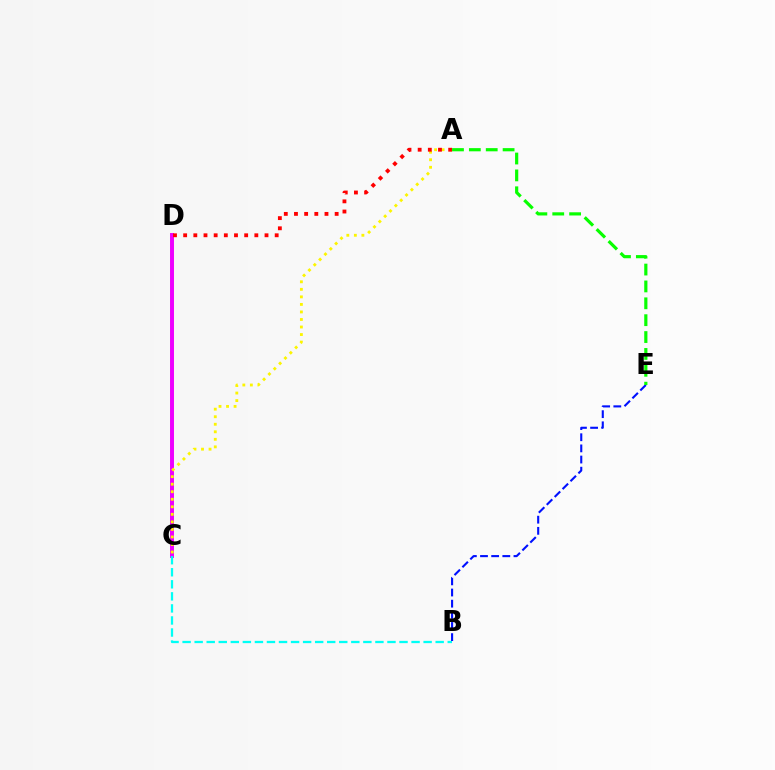{('C', 'D'): [{'color': '#ee00ff', 'line_style': 'solid', 'thickness': 2.85}], ('B', 'C'): [{'color': '#00fff6', 'line_style': 'dashed', 'thickness': 1.64}], ('B', 'E'): [{'color': '#0010ff', 'line_style': 'dashed', 'thickness': 1.51}], ('A', 'C'): [{'color': '#fcf500', 'line_style': 'dotted', 'thickness': 2.05}], ('A', 'D'): [{'color': '#ff0000', 'line_style': 'dotted', 'thickness': 2.76}], ('A', 'E'): [{'color': '#08ff00', 'line_style': 'dashed', 'thickness': 2.29}]}